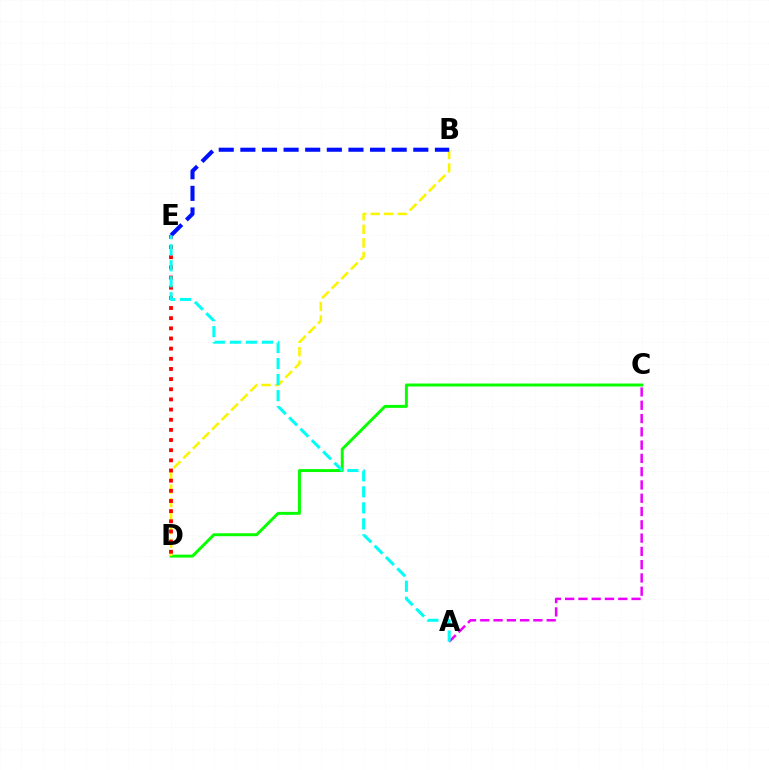{('C', 'D'): [{'color': '#08ff00', 'line_style': 'solid', 'thickness': 2.12}], ('A', 'C'): [{'color': '#ee00ff', 'line_style': 'dashed', 'thickness': 1.8}], ('B', 'D'): [{'color': '#fcf500', 'line_style': 'dashed', 'thickness': 1.84}], ('D', 'E'): [{'color': '#ff0000', 'line_style': 'dotted', 'thickness': 2.76}], ('B', 'E'): [{'color': '#0010ff', 'line_style': 'dashed', 'thickness': 2.94}], ('A', 'E'): [{'color': '#00fff6', 'line_style': 'dashed', 'thickness': 2.18}]}